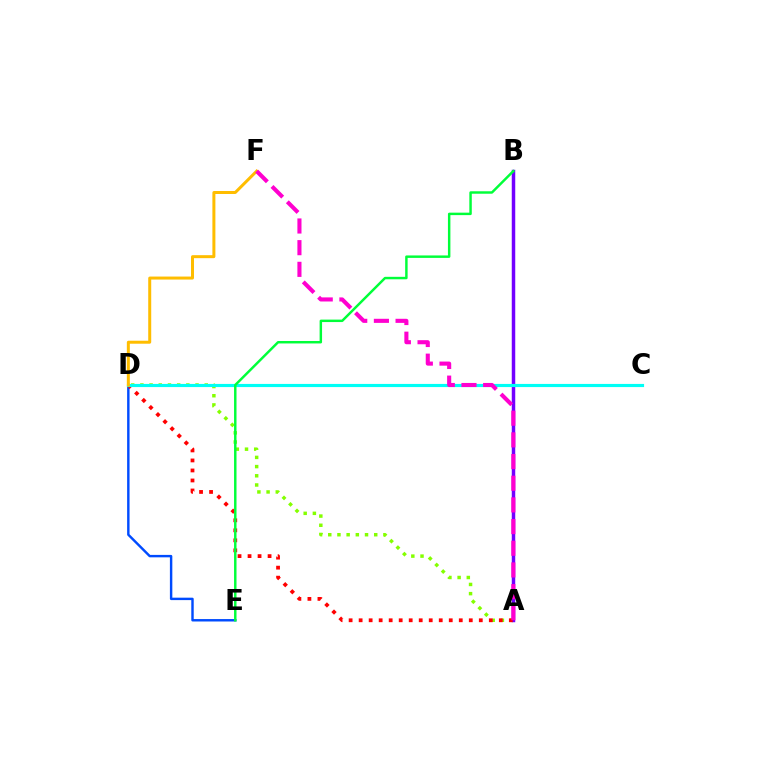{('A', 'D'): [{'color': '#84ff00', 'line_style': 'dotted', 'thickness': 2.5}, {'color': '#ff0000', 'line_style': 'dotted', 'thickness': 2.72}], ('A', 'B'): [{'color': '#7200ff', 'line_style': 'solid', 'thickness': 2.5}], ('D', 'E'): [{'color': '#004bff', 'line_style': 'solid', 'thickness': 1.75}], ('C', 'D'): [{'color': '#00fff6', 'line_style': 'solid', 'thickness': 2.27}], ('D', 'F'): [{'color': '#ffbd00', 'line_style': 'solid', 'thickness': 2.16}], ('A', 'F'): [{'color': '#ff00cf', 'line_style': 'dashed', 'thickness': 2.94}], ('B', 'E'): [{'color': '#00ff39', 'line_style': 'solid', 'thickness': 1.77}]}